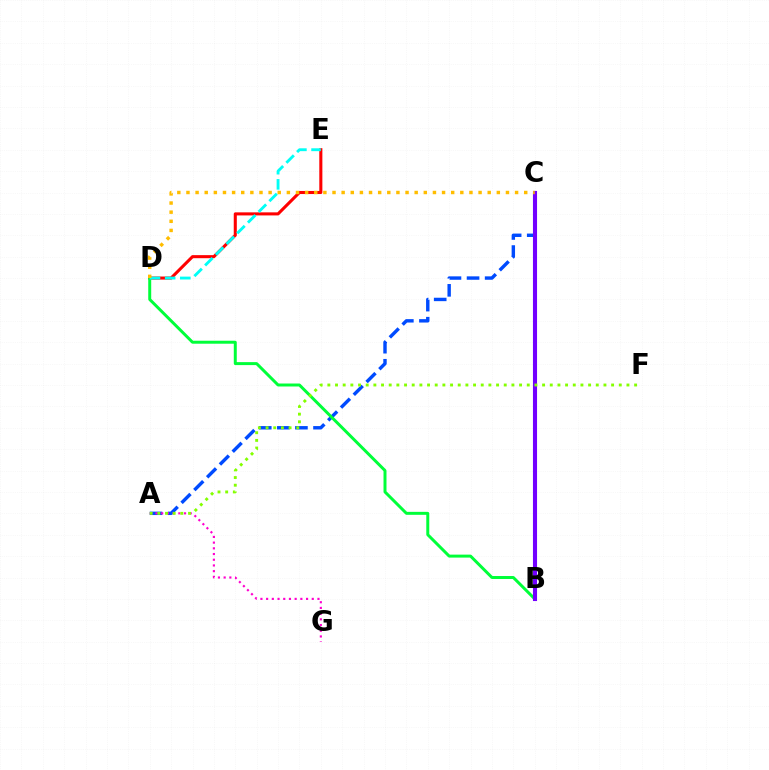{('D', 'E'): [{'color': '#ff0000', 'line_style': 'solid', 'thickness': 2.21}, {'color': '#00fff6', 'line_style': 'dashed', 'thickness': 2.06}], ('A', 'C'): [{'color': '#004bff', 'line_style': 'dashed', 'thickness': 2.46}], ('A', 'G'): [{'color': '#ff00cf', 'line_style': 'dotted', 'thickness': 1.55}], ('B', 'D'): [{'color': '#00ff39', 'line_style': 'solid', 'thickness': 2.14}], ('B', 'C'): [{'color': '#7200ff', 'line_style': 'solid', 'thickness': 2.95}], ('A', 'F'): [{'color': '#84ff00', 'line_style': 'dotted', 'thickness': 2.08}], ('C', 'D'): [{'color': '#ffbd00', 'line_style': 'dotted', 'thickness': 2.48}]}